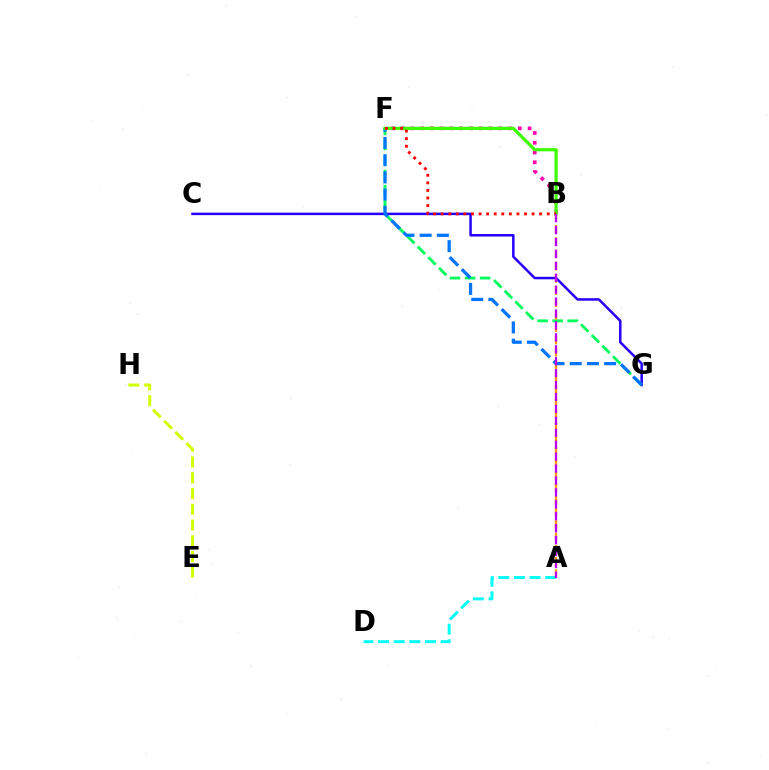{('C', 'G'): [{'color': '#2500ff', 'line_style': 'solid', 'thickness': 1.8}], ('A', 'D'): [{'color': '#00fff6', 'line_style': 'dashed', 'thickness': 2.12}], ('B', 'F'): [{'color': '#ff00ac', 'line_style': 'dotted', 'thickness': 2.65}, {'color': '#3dff00', 'line_style': 'solid', 'thickness': 2.32}, {'color': '#ff0000', 'line_style': 'dotted', 'thickness': 2.06}], ('F', 'G'): [{'color': '#00ff5c', 'line_style': 'dashed', 'thickness': 2.04}, {'color': '#0074ff', 'line_style': 'dashed', 'thickness': 2.34}], ('A', 'B'): [{'color': '#ff9400', 'line_style': 'dashed', 'thickness': 1.67}, {'color': '#b900ff', 'line_style': 'dashed', 'thickness': 1.62}], ('E', 'H'): [{'color': '#d1ff00', 'line_style': 'dashed', 'thickness': 2.14}]}